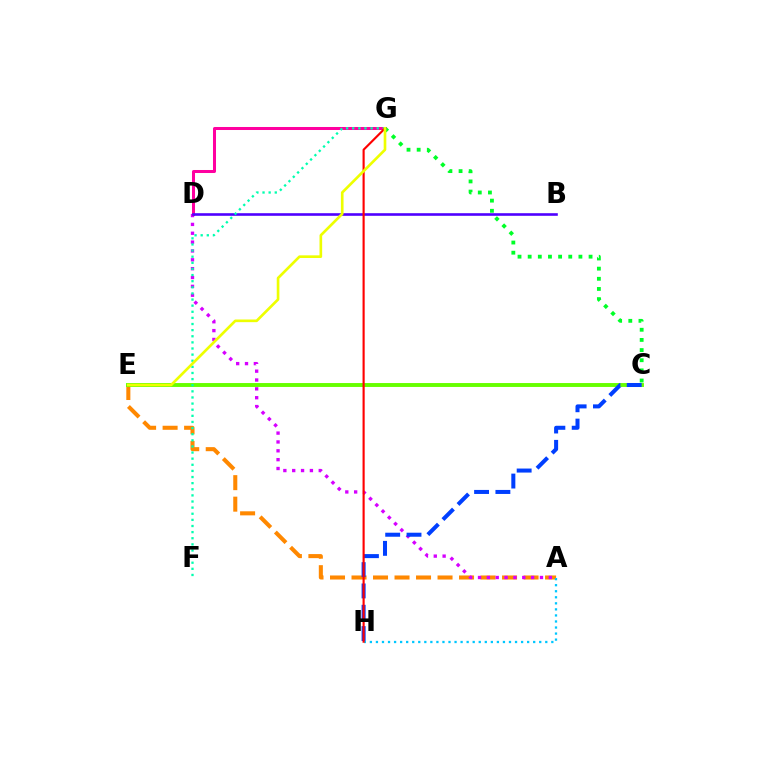{('A', 'E'): [{'color': '#ff8800', 'line_style': 'dashed', 'thickness': 2.92}], ('C', 'E'): [{'color': '#66ff00', 'line_style': 'solid', 'thickness': 2.81}], ('A', 'D'): [{'color': '#d600ff', 'line_style': 'dotted', 'thickness': 2.4}], ('C', 'H'): [{'color': '#003fff', 'line_style': 'dashed', 'thickness': 2.9}], ('D', 'G'): [{'color': '#ff00a0', 'line_style': 'solid', 'thickness': 2.17}], ('C', 'G'): [{'color': '#00ff27', 'line_style': 'dotted', 'thickness': 2.76}], ('B', 'D'): [{'color': '#4f00ff', 'line_style': 'solid', 'thickness': 1.88}], ('F', 'G'): [{'color': '#00ffaf', 'line_style': 'dotted', 'thickness': 1.66}], ('A', 'H'): [{'color': '#00c7ff', 'line_style': 'dotted', 'thickness': 1.64}], ('G', 'H'): [{'color': '#ff0000', 'line_style': 'solid', 'thickness': 1.54}], ('E', 'G'): [{'color': '#eeff00', 'line_style': 'solid', 'thickness': 1.91}]}